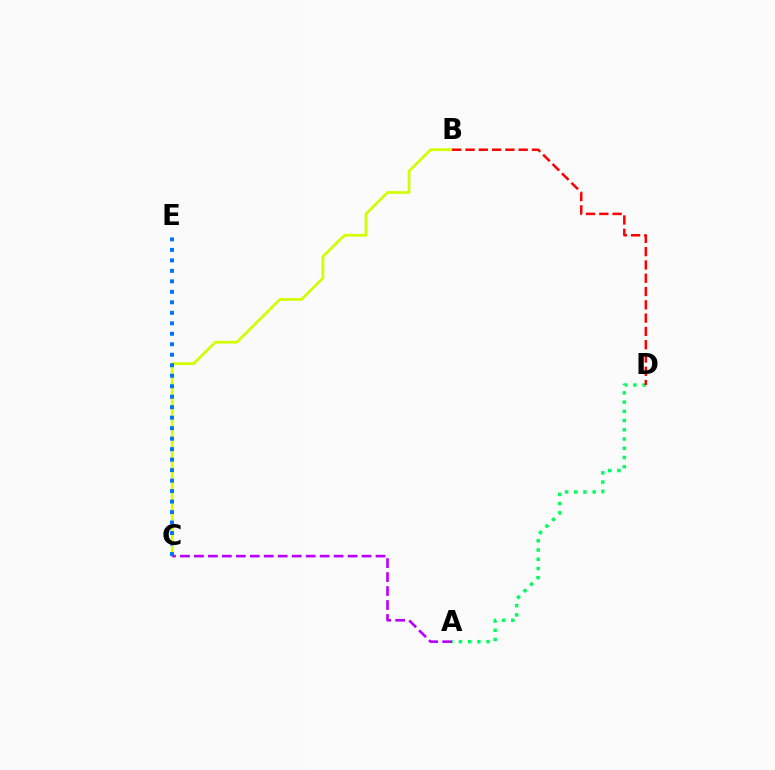{('B', 'C'): [{'color': '#d1ff00', 'line_style': 'solid', 'thickness': 1.96}], ('A', 'C'): [{'color': '#b900ff', 'line_style': 'dashed', 'thickness': 1.9}], ('A', 'D'): [{'color': '#00ff5c', 'line_style': 'dotted', 'thickness': 2.51}], ('C', 'E'): [{'color': '#0074ff', 'line_style': 'dotted', 'thickness': 2.85}], ('B', 'D'): [{'color': '#ff0000', 'line_style': 'dashed', 'thickness': 1.81}]}